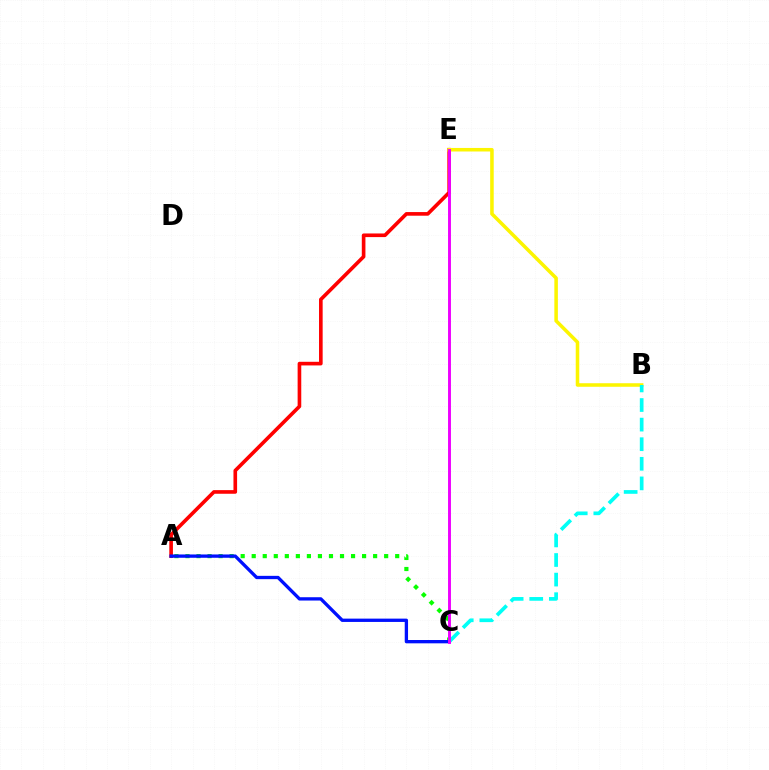{('A', 'C'): [{'color': '#08ff00', 'line_style': 'dotted', 'thickness': 3.0}, {'color': '#0010ff', 'line_style': 'solid', 'thickness': 2.39}], ('A', 'E'): [{'color': '#ff0000', 'line_style': 'solid', 'thickness': 2.62}], ('B', 'E'): [{'color': '#fcf500', 'line_style': 'solid', 'thickness': 2.55}], ('B', 'C'): [{'color': '#00fff6', 'line_style': 'dashed', 'thickness': 2.66}], ('C', 'E'): [{'color': '#ee00ff', 'line_style': 'solid', 'thickness': 2.1}]}